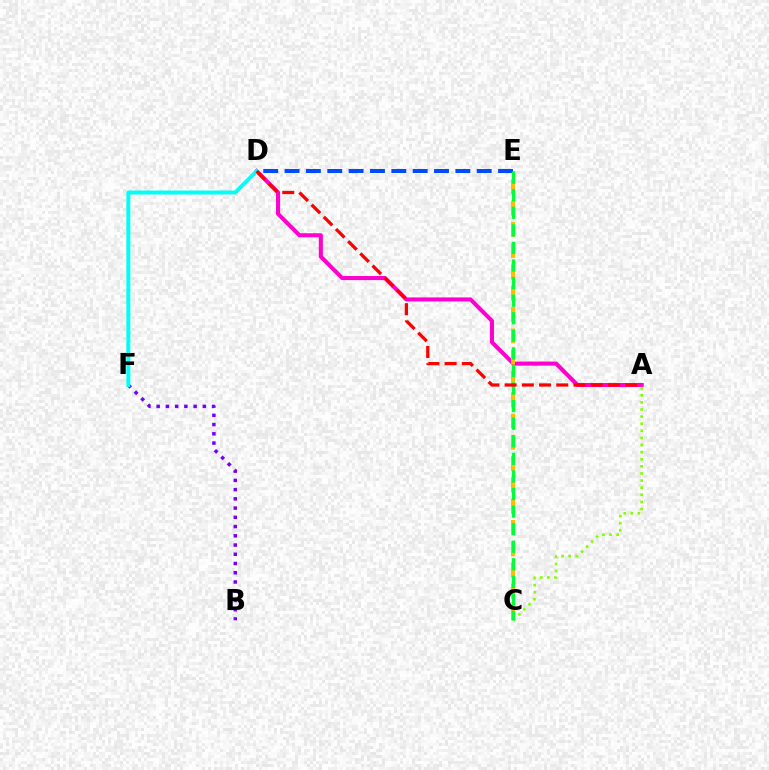{('A', 'D'): [{'color': '#ff00cf', 'line_style': 'solid', 'thickness': 2.93}, {'color': '#ff0000', 'line_style': 'dashed', 'thickness': 2.34}], ('C', 'E'): [{'color': '#ffbd00', 'line_style': 'dashed', 'thickness': 2.89}, {'color': '#00ff39', 'line_style': 'dashed', 'thickness': 2.39}], ('B', 'F'): [{'color': '#7200ff', 'line_style': 'dotted', 'thickness': 2.51}], ('A', 'C'): [{'color': '#84ff00', 'line_style': 'dotted', 'thickness': 1.93}], ('D', 'E'): [{'color': '#004bff', 'line_style': 'dashed', 'thickness': 2.9}], ('D', 'F'): [{'color': '#00fff6', 'line_style': 'solid', 'thickness': 2.84}]}